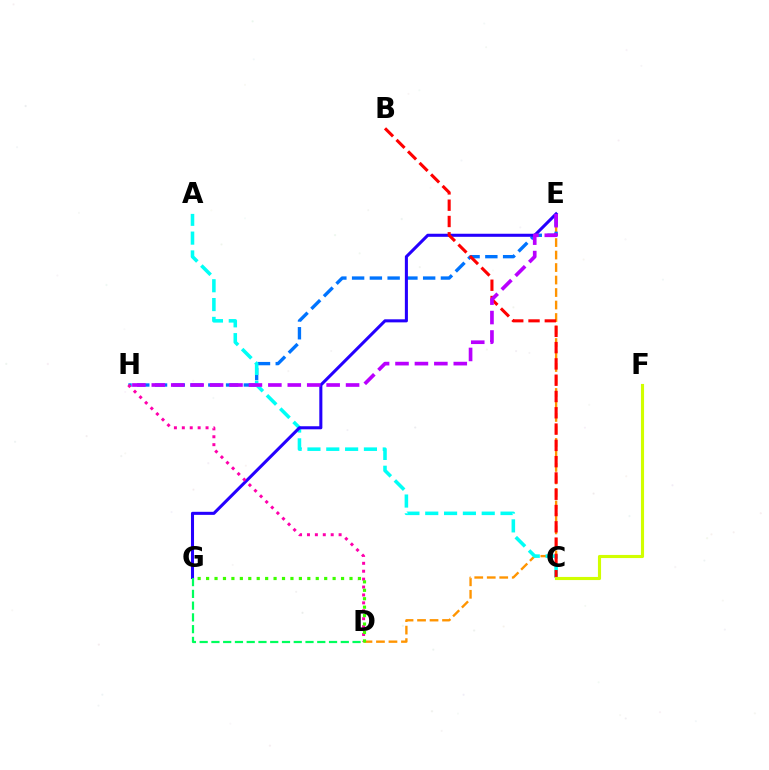{('D', 'E'): [{'color': '#ff9400', 'line_style': 'dashed', 'thickness': 1.7}], ('E', 'H'): [{'color': '#0074ff', 'line_style': 'dashed', 'thickness': 2.41}, {'color': '#b900ff', 'line_style': 'dashed', 'thickness': 2.64}], ('A', 'C'): [{'color': '#00fff6', 'line_style': 'dashed', 'thickness': 2.56}], ('E', 'G'): [{'color': '#2500ff', 'line_style': 'solid', 'thickness': 2.2}], ('B', 'C'): [{'color': '#ff0000', 'line_style': 'dashed', 'thickness': 2.21}], ('D', 'H'): [{'color': '#ff00ac', 'line_style': 'dotted', 'thickness': 2.15}], ('D', 'G'): [{'color': '#3dff00', 'line_style': 'dotted', 'thickness': 2.29}, {'color': '#00ff5c', 'line_style': 'dashed', 'thickness': 1.6}], ('C', 'F'): [{'color': '#d1ff00', 'line_style': 'solid', 'thickness': 2.25}]}